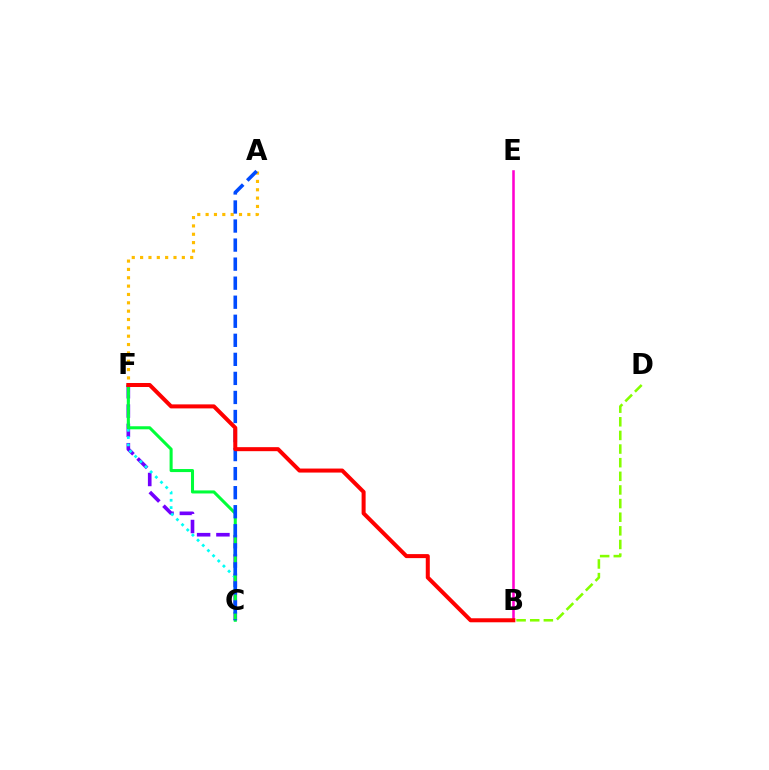{('B', 'D'): [{'color': '#84ff00', 'line_style': 'dashed', 'thickness': 1.85}], ('B', 'E'): [{'color': '#ff00cf', 'line_style': 'solid', 'thickness': 1.84}], ('C', 'F'): [{'color': '#7200ff', 'line_style': 'dashed', 'thickness': 2.62}, {'color': '#00fff6', 'line_style': 'dotted', 'thickness': 1.99}, {'color': '#00ff39', 'line_style': 'solid', 'thickness': 2.19}], ('A', 'F'): [{'color': '#ffbd00', 'line_style': 'dotted', 'thickness': 2.27}], ('A', 'C'): [{'color': '#004bff', 'line_style': 'dashed', 'thickness': 2.59}], ('B', 'F'): [{'color': '#ff0000', 'line_style': 'solid', 'thickness': 2.89}]}